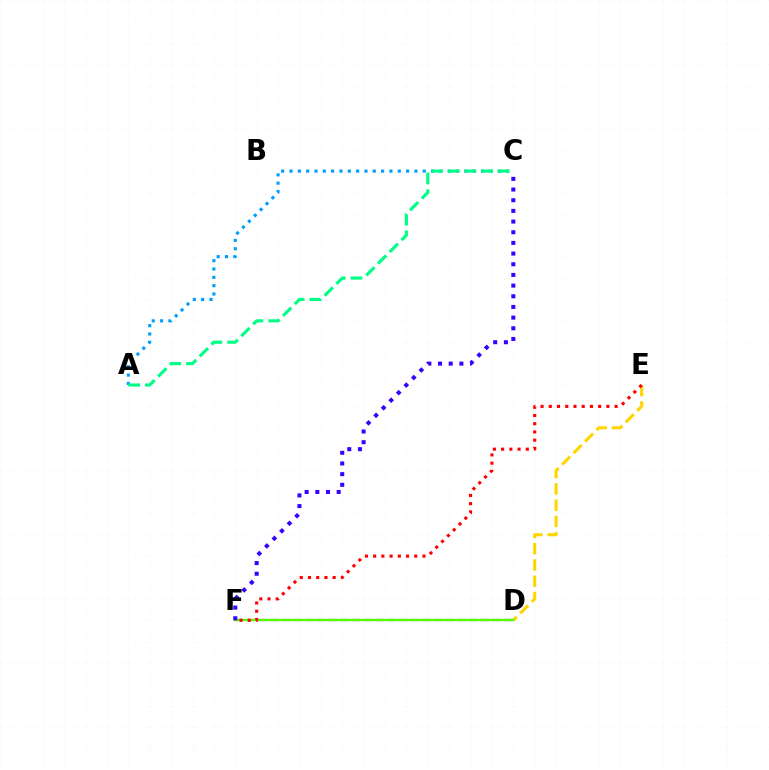{('D', 'E'): [{'color': '#ffd500', 'line_style': 'dashed', 'thickness': 2.21}], ('D', 'F'): [{'color': '#ff00ed', 'line_style': 'dashed', 'thickness': 1.59}, {'color': '#4fff00', 'line_style': 'solid', 'thickness': 1.69}], ('C', 'F'): [{'color': '#3700ff', 'line_style': 'dotted', 'thickness': 2.9}], ('E', 'F'): [{'color': '#ff0000', 'line_style': 'dotted', 'thickness': 2.23}], ('A', 'C'): [{'color': '#009eff', 'line_style': 'dotted', 'thickness': 2.26}, {'color': '#00ff86', 'line_style': 'dashed', 'thickness': 2.26}]}